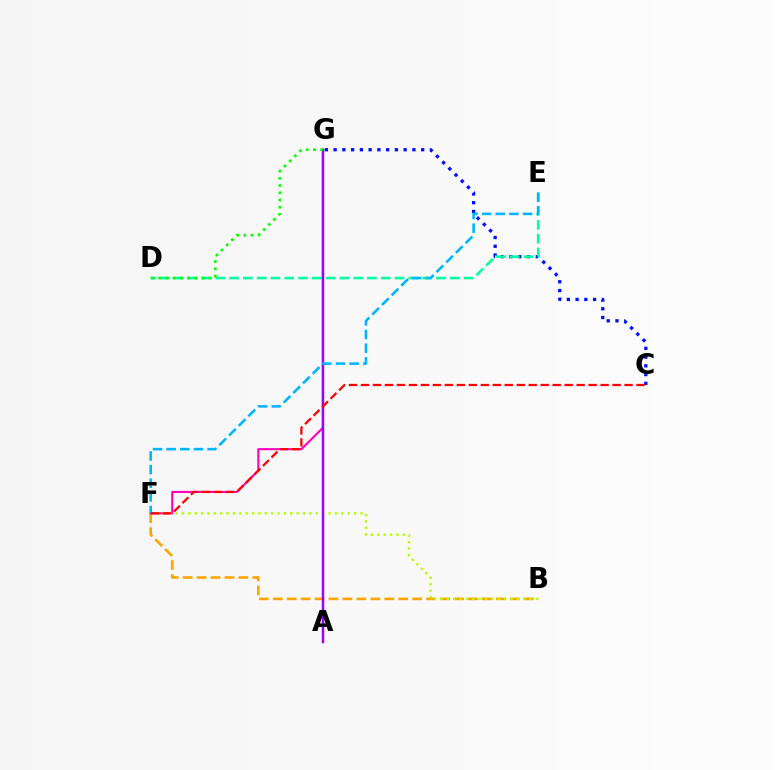{('B', 'F'): [{'color': '#ffa500', 'line_style': 'dashed', 'thickness': 1.89}, {'color': '#b3ff00', 'line_style': 'dotted', 'thickness': 1.73}], ('C', 'G'): [{'color': '#0010ff', 'line_style': 'dotted', 'thickness': 2.38}], ('F', 'G'): [{'color': '#ff00bd', 'line_style': 'solid', 'thickness': 1.51}], ('D', 'E'): [{'color': '#00ff9d', 'line_style': 'dashed', 'thickness': 1.87}], ('A', 'G'): [{'color': '#9b00ff', 'line_style': 'solid', 'thickness': 1.77}], ('D', 'G'): [{'color': '#08ff00', 'line_style': 'dotted', 'thickness': 1.96}], ('E', 'F'): [{'color': '#00b5ff', 'line_style': 'dashed', 'thickness': 1.85}], ('C', 'F'): [{'color': '#ff0000', 'line_style': 'dashed', 'thickness': 1.63}]}